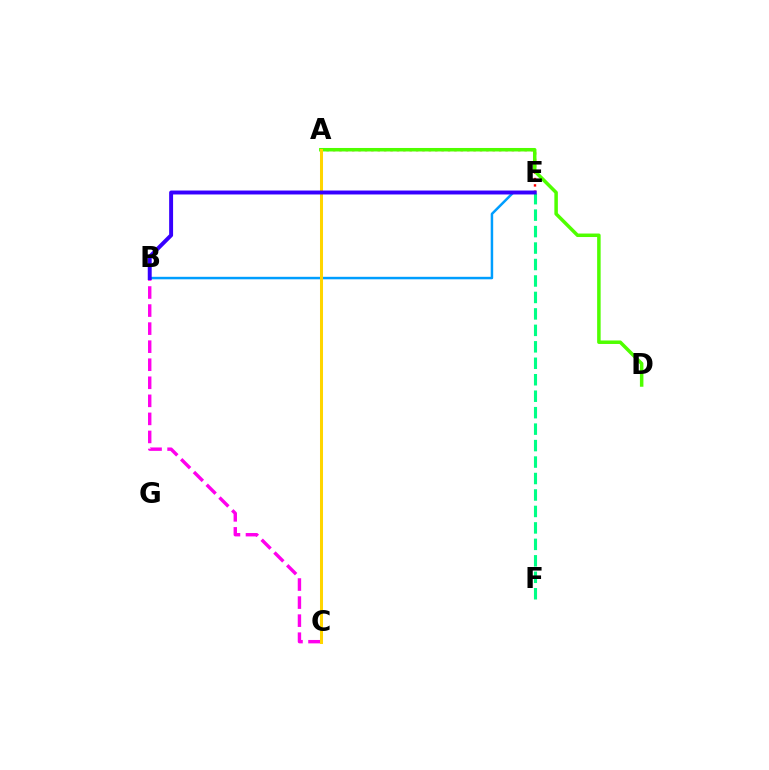{('B', 'C'): [{'color': '#ff00ed', 'line_style': 'dashed', 'thickness': 2.45}], ('A', 'E'): [{'color': '#ff0000', 'line_style': 'dotted', 'thickness': 1.74}], ('A', 'D'): [{'color': '#4fff00', 'line_style': 'solid', 'thickness': 2.52}], ('B', 'E'): [{'color': '#009eff', 'line_style': 'solid', 'thickness': 1.79}, {'color': '#3700ff', 'line_style': 'solid', 'thickness': 2.84}], ('E', 'F'): [{'color': '#00ff86', 'line_style': 'dashed', 'thickness': 2.24}], ('A', 'C'): [{'color': '#ffd500', 'line_style': 'solid', 'thickness': 2.18}]}